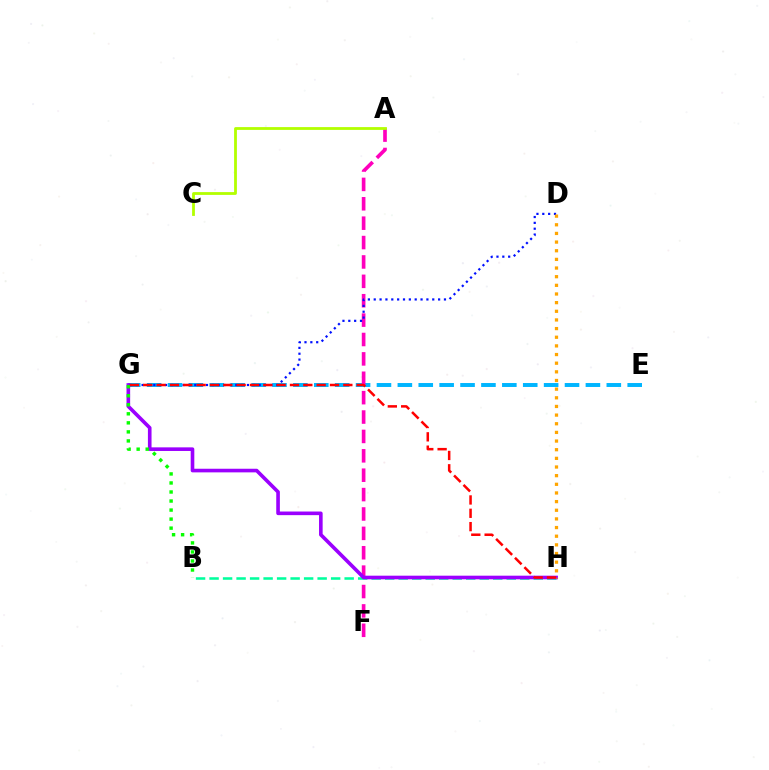{('E', 'G'): [{'color': '#00b5ff', 'line_style': 'dashed', 'thickness': 2.84}], ('A', 'F'): [{'color': '#ff00bd', 'line_style': 'dashed', 'thickness': 2.63}], ('B', 'H'): [{'color': '#00ff9d', 'line_style': 'dashed', 'thickness': 1.84}], ('G', 'H'): [{'color': '#9b00ff', 'line_style': 'solid', 'thickness': 2.61}, {'color': '#ff0000', 'line_style': 'dashed', 'thickness': 1.81}], ('A', 'C'): [{'color': '#b3ff00', 'line_style': 'solid', 'thickness': 2.01}], ('D', 'G'): [{'color': '#0010ff', 'line_style': 'dotted', 'thickness': 1.59}], ('D', 'H'): [{'color': '#ffa500', 'line_style': 'dotted', 'thickness': 2.35}], ('B', 'G'): [{'color': '#08ff00', 'line_style': 'dotted', 'thickness': 2.46}]}